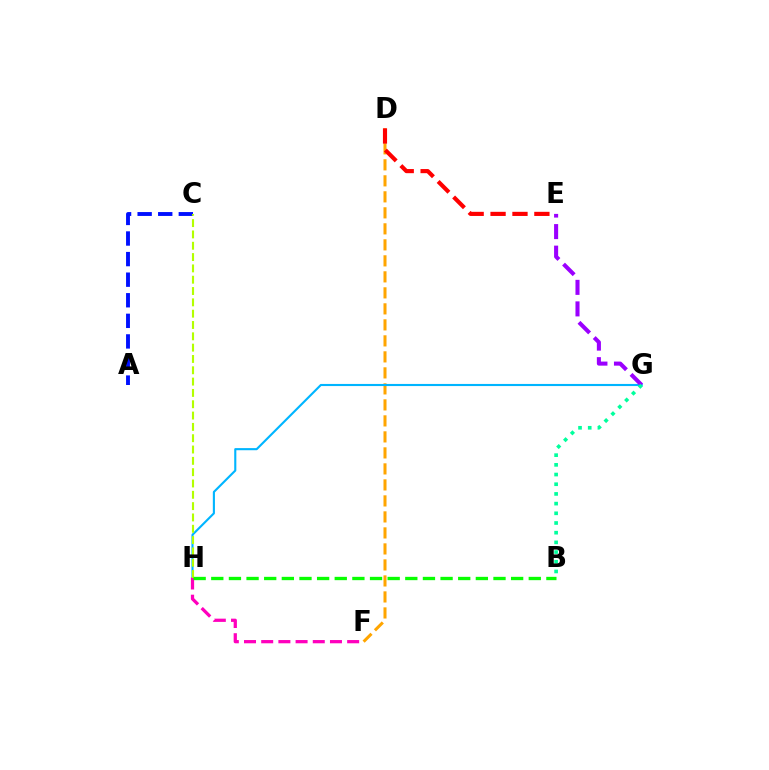{('D', 'F'): [{'color': '#ffa500', 'line_style': 'dashed', 'thickness': 2.17}], ('A', 'C'): [{'color': '#0010ff', 'line_style': 'dashed', 'thickness': 2.8}], ('G', 'H'): [{'color': '#00b5ff', 'line_style': 'solid', 'thickness': 1.53}], ('F', 'H'): [{'color': '#ff00bd', 'line_style': 'dashed', 'thickness': 2.34}], ('D', 'E'): [{'color': '#ff0000', 'line_style': 'dashed', 'thickness': 2.98}], ('C', 'H'): [{'color': '#b3ff00', 'line_style': 'dashed', 'thickness': 1.54}], ('E', 'G'): [{'color': '#9b00ff', 'line_style': 'dashed', 'thickness': 2.93}], ('B', 'H'): [{'color': '#08ff00', 'line_style': 'dashed', 'thickness': 2.4}], ('B', 'G'): [{'color': '#00ff9d', 'line_style': 'dotted', 'thickness': 2.63}]}